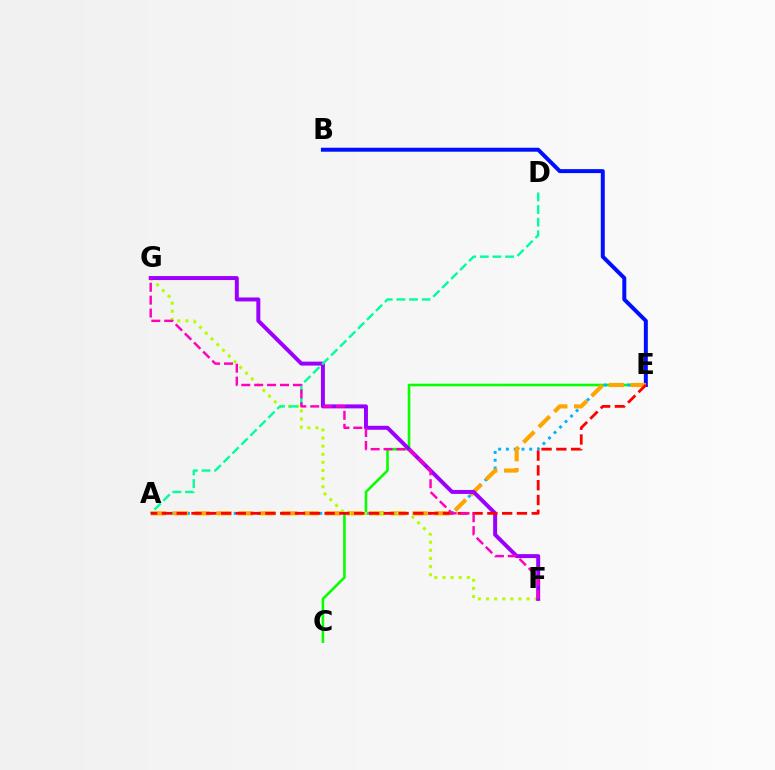{('C', 'E'): [{'color': '#08ff00', 'line_style': 'solid', 'thickness': 1.87}], ('B', 'E'): [{'color': '#0010ff', 'line_style': 'solid', 'thickness': 2.86}], ('A', 'E'): [{'color': '#00b5ff', 'line_style': 'dotted', 'thickness': 2.11}, {'color': '#ffa500', 'line_style': 'dashed', 'thickness': 2.96}, {'color': '#ff0000', 'line_style': 'dashed', 'thickness': 2.01}], ('F', 'G'): [{'color': '#b3ff00', 'line_style': 'dotted', 'thickness': 2.21}, {'color': '#9b00ff', 'line_style': 'solid', 'thickness': 2.85}, {'color': '#ff00bd', 'line_style': 'dashed', 'thickness': 1.75}], ('A', 'D'): [{'color': '#00ff9d', 'line_style': 'dashed', 'thickness': 1.72}]}